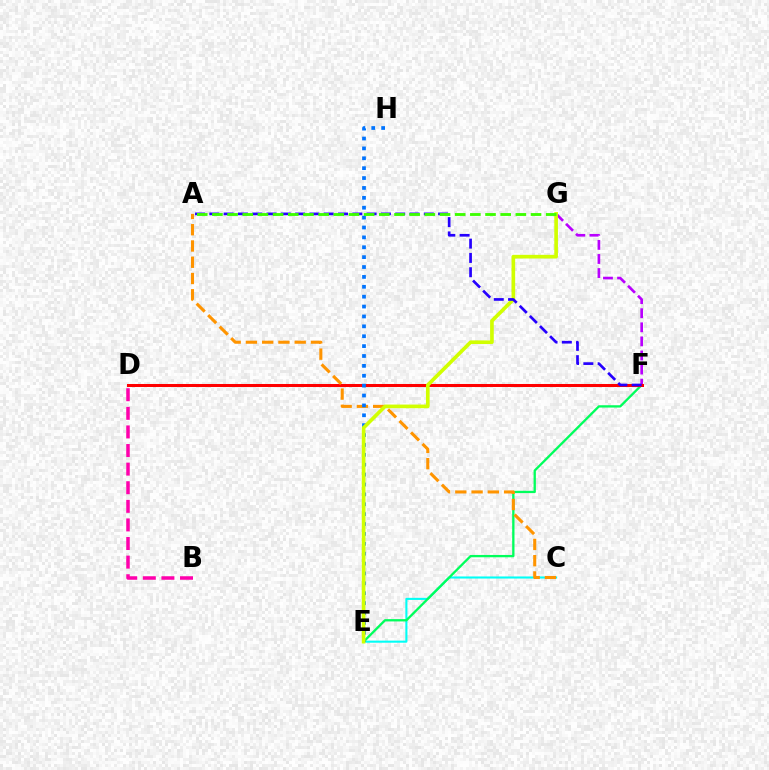{('C', 'E'): [{'color': '#00fff6', 'line_style': 'solid', 'thickness': 1.5}], ('E', 'F'): [{'color': '#00ff5c', 'line_style': 'solid', 'thickness': 1.66}], ('F', 'G'): [{'color': '#b900ff', 'line_style': 'dashed', 'thickness': 1.91}], ('D', 'F'): [{'color': '#ff0000', 'line_style': 'solid', 'thickness': 2.18}], ('A', 'C'): [{'color': '#ff9400', 'line_style': 'dashed', 'thickness': 2.21}], ('E', 'H'): [{'color': '#0074ff', 'line_style': 'dotted', 'thickness': 2.69}], ('B', 'D'): [{'color': '#ff00ac', 'line_style': 'dashed', 'thickness': 2.53}], ('E', 'G'): [{'color': '#d1ff00', 'line_style': 'solid', 'thickness': 2.63}], ('A', 'F'): [{'color': '#2500ff', 'line_style': 'dashed', 'thickness': 1.94}], ('A', 'G'): [{'color': '#3dff00', 'line_style': 'dashed', 'thickness': 2.06}]}